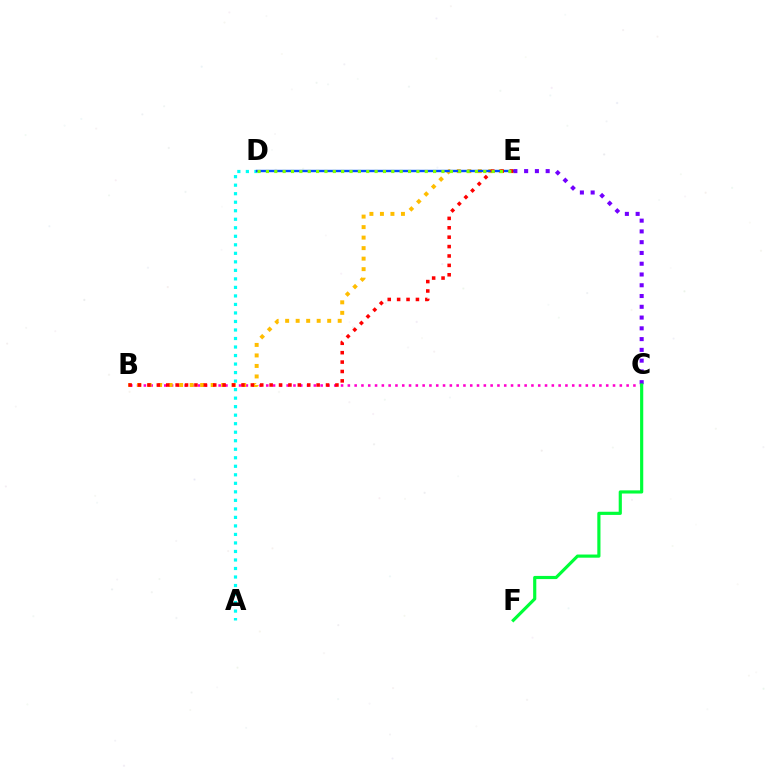{('B', 'C'): [{'color': '#ff00cf', 'line_style': 'dotted', 'thickness': 1.85}], ('A', 'D'): [{'color': '#00fff6', 'line_style': 'dotted', 'thickness': 2.31}], ('C', 'E'): [{'color': '#7200ff', 'line_style': 'dotted', 'thickness': 2.93}], ('B', 'E'): [{'color': '#ffbd00', 'line_style': 'dotted', 'thickness': 2.86}, {'color': '#ff0000', 'line_style': 'dotted', 'thickness': 2.55}], ('D', 'E'): [{'color': '#004bff', 'line_style': 'solid', 'thickness': 1.73}, {'color': '#84ff00', 'line_style': 'dotted', 'thickness': 2.27}], ('C', 'F'): [{'color': '#00ff39', 'line_style': 'solid', 'thickness': 2.28}]}